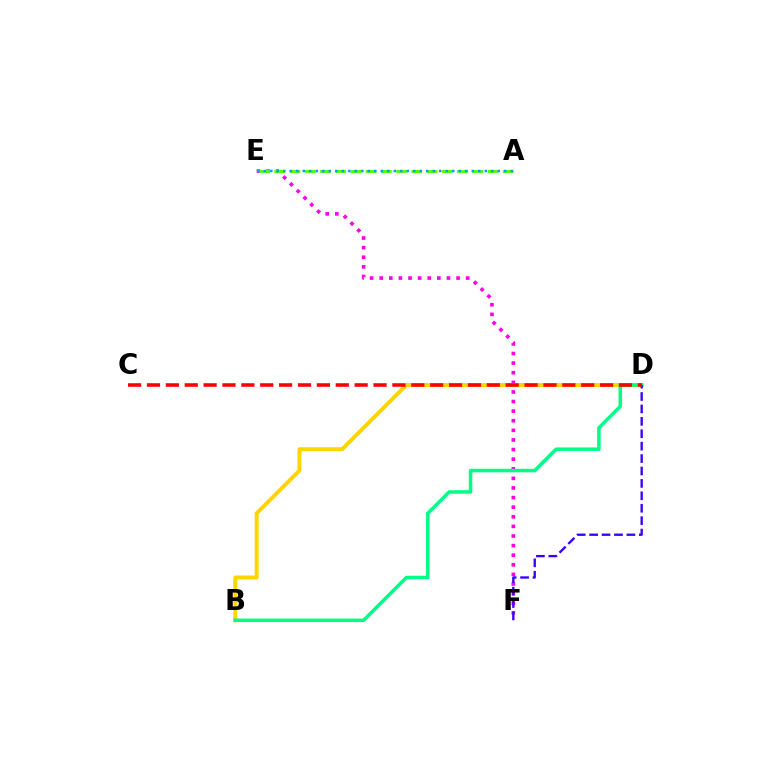{('E', 'F'): [{'color': '#ff00ed', 'line_style': 'dotted', 'thickness': 2.61}], ('A', 'E'): [{'color': '#4fff00', 'line_style': 'dashed', 'thickness': 2.07}, {'color': '#009eff', 'line_style': 'dotted', 'thickness': 1.77}], ('B', 'D'): [{'color': '#ffd500', 'line_style': 'solid', 'thickness': 2.84}, {'color': '#00ff86', 'line_style': 'solid', 'thickness': 2.52}], ('D', 'F'): [{'color': '#3700ff', 'line_style': 'dashed', 'thickness': 1.69}], ('C', 'D'): [{'color': '#ff0000', 'line_style': 'dashed', 'thickness': 2.56}]}